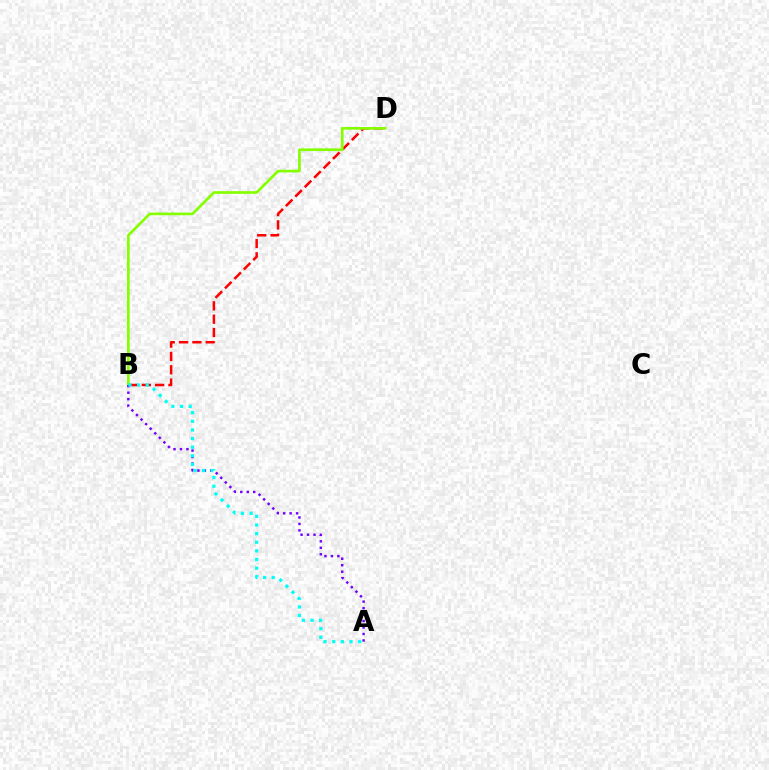{('B', 'D'): [{'color': '#ff0000', 'line_style': 'dashed', 'thickness': 1.81}, {'color': '#84ff00', 'line_style': 'solid', 'thickness': 1.93}], ('A', 'B'): [{'color': '#7200ff', 'line_style': 'dotted', 'thickness': 1.76}, {'color': '#00fff6', 'line_style': 'dotted', 'thickness': 2.34}]}